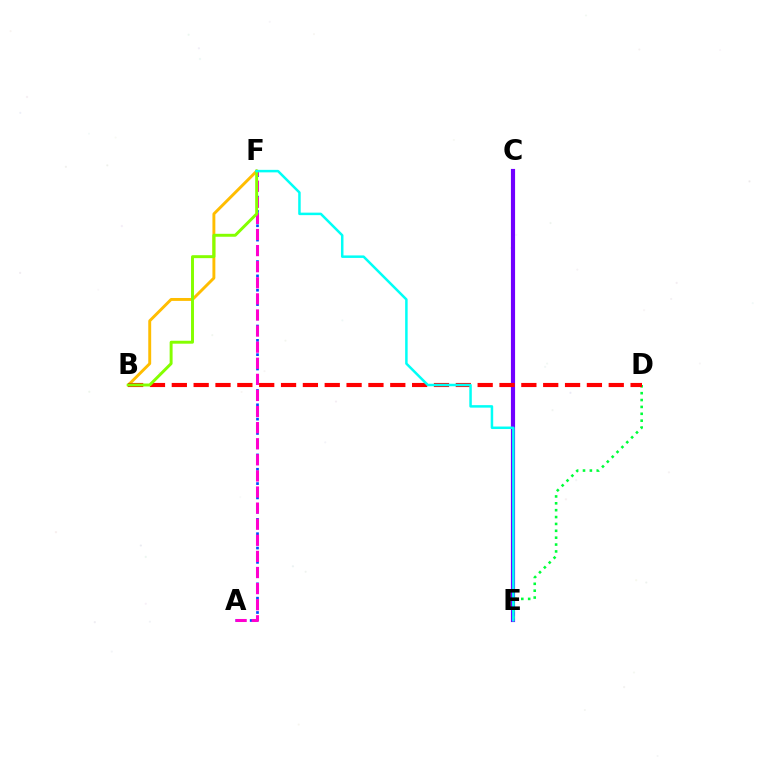{('B', 'F'): [{'color': '#ffbd00', 'line_style': 'solid', 'thickness': 2.1}, {'color': '#84ff00', 'line_style': 'solid', 'thickness': 2.12}], ('A', 'F'): [{'color': '#004bff', 'line_style': 'dotted', 'thickness': 1.95}, {'color': '#ff00cf', 'line_style': 'dashed', 'thickness': 2.19}], ('C', 'E'): [{'color': '#7200ff', 'line_style': 'solid', 'thickness': 2.99}], ('D', 'E'): [{'color': '#00ff39', 'line_style': 'dotted', 'thickness': 1.87}], ('B', 'D'): [{'color': '#ff0000', 'line_style': 'dashed', 'thickness': 2.97}], ('E', 'F'): [{'color': '#00fff6', 'line_style': 'solid', 'thickness': 1.8}]}